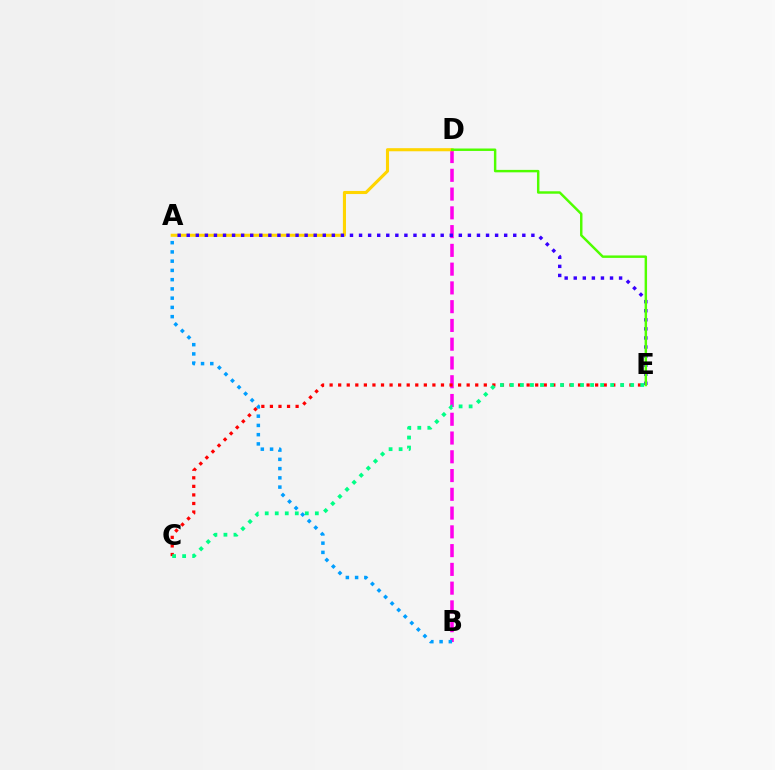{('B', 'D'): [{'color': '#ff00ed', 'line_style': 'dashed', 'thickness': 2.55}], ('A', 'D'): [{'color': '#ffd500', 'line_style': 'solid', 'thickness': 2.23}], ('A', 'B'): [{'color': '#009eff', 'line_style': 'dotted', 'thickness': 2.51}], ('A', 'E'): [{'color': '#3700ff', 'line_style': 'dotted', 'thickness': 2.46}], ('D', 'E'): [{'color': '#4fff00', 'line_style': 'solid', 'thickness': 1.76}], ('C', 'E'): [{'color': '#ff0000', 'line_style': 'dotted', 'thickness': 2.33}, {'color': '#00ff86', 'line_style': 'dotted', 'thickness': 2.72}]}